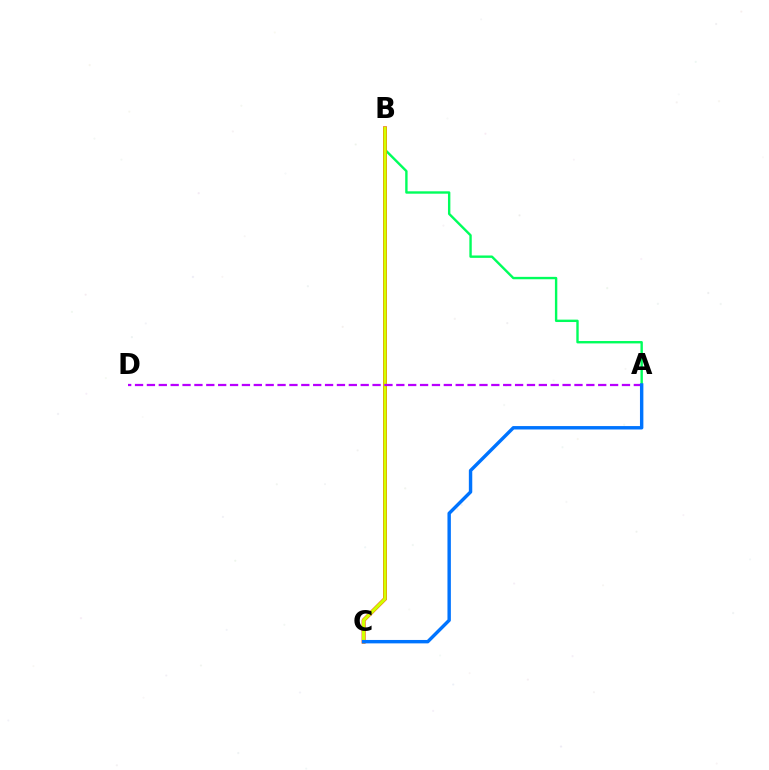{('A', 'B'): [{'color': '#00ff5c', 'line_style': 'solid', 'thickness': 1.72}], ('B', 'C'): [{'color': '#ff0000', 'line_style': 'solid', 'thickness': 2.77}, {'color': '#d1ff00', 'line_style': 'solid', 'thickness': 2.43}], ('A', 'D'): [{'color': '#b900ff', 'line_style': 'dashed', 'thickness': 1.61}], ('A', 'C'): [{'color': '#0074ff', 'line_style': 'solid', 'thickness': 2.46}]}